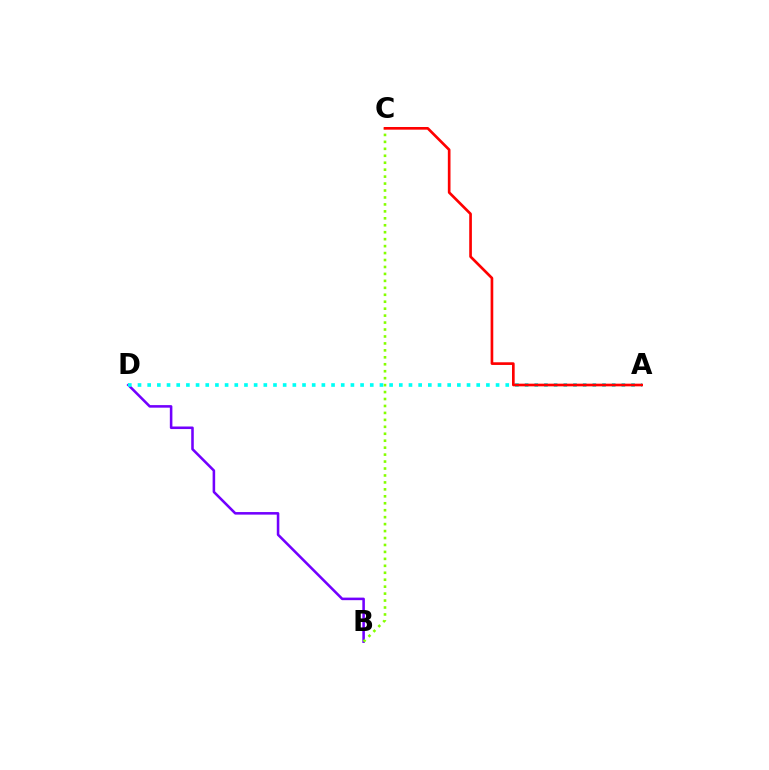{('B', 'D'): [{'color': '#7200ff', 'line_style': 'solid', 'thickness': 1.84}], ('B', 'C'): [{'color': '#84ff00', 'line_style': 'dotted', 'thickness': 1.89}], ('A', 'D'): [{'color': '#00fff6', 'line_style': 'dotted', 'thickness': 2.63}], ('A', 'C'): [{'color': '#ff0000', 'line_style': 'solid', 'thickness': 1.92}]}